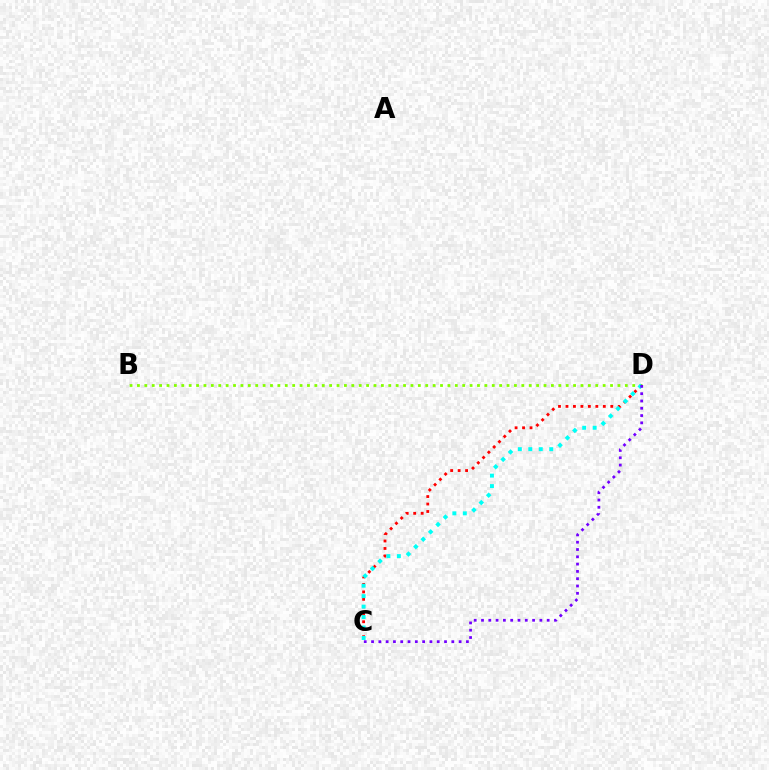{('B', 'D'): [{'color': '#84ff00', 'line_style': 'dotted', 'thickness': 2.01}], ('C', 'D'): [{'color': '#ff0000', 'line_style': 'dotted', 'thickness': 2.03}, {'color': '#00fff6', 'line_style': 'dotted', 'thickness': 2.84}, {'color': '#7200ff', 'line_style': 'dotted', 'thickness': 1.98}]}